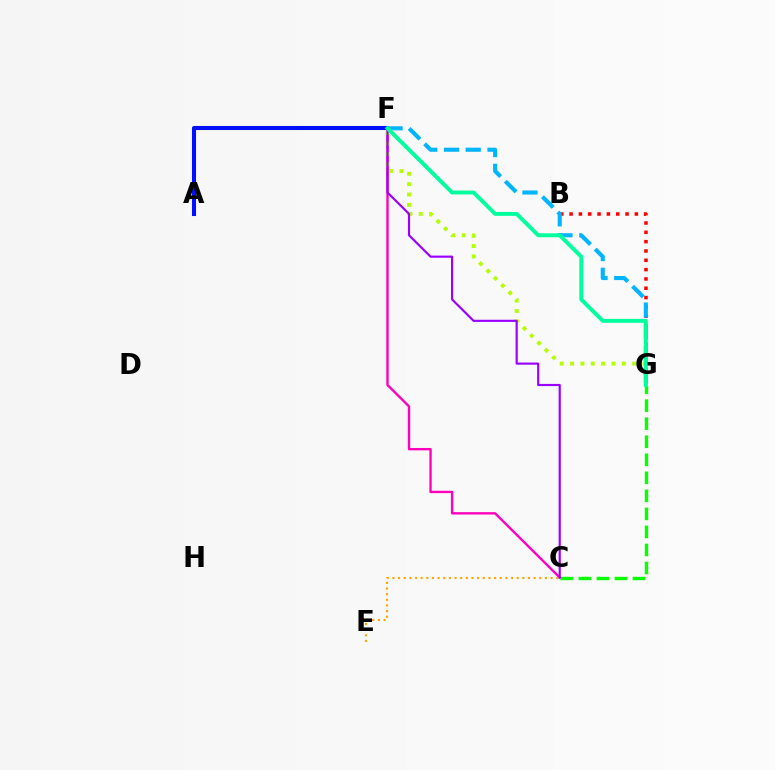{('C', 'G'): [{'color': '#08ff00', 'line_style': 'dashed', 'thickness': 2.45}], ('C', 'F'): [{'color': '#ff00bd', 'line_style': 'solid', 'thickness': 1.71}, {'color': '#9b00ff', 'line_style': 'solid', 'thickness': 1.56}], ('F', 'G'): [{'color': '#b3ff00', 'line_style': 'dotted', 'thickness': 2.81}, {'color': '#00b5ff', 'line_style': 'dashed', 'thickness': 2.95}, {'color': '#00ff9d', 'line_style': 'solid', 'thickness': 2.82}], ('C', 'E'): [{'color': '#ffa500', 'line_style': 'dotted', 'thickness': 1.53}], ('A', 'F'): [{'color': '#0010ff', 'line_style': 'solid', 'thickness': 2.93}], ('B', 'G'): [{'color': '#ff0000', 'line_style': 'dotted', 'thickness': 2.53}]}